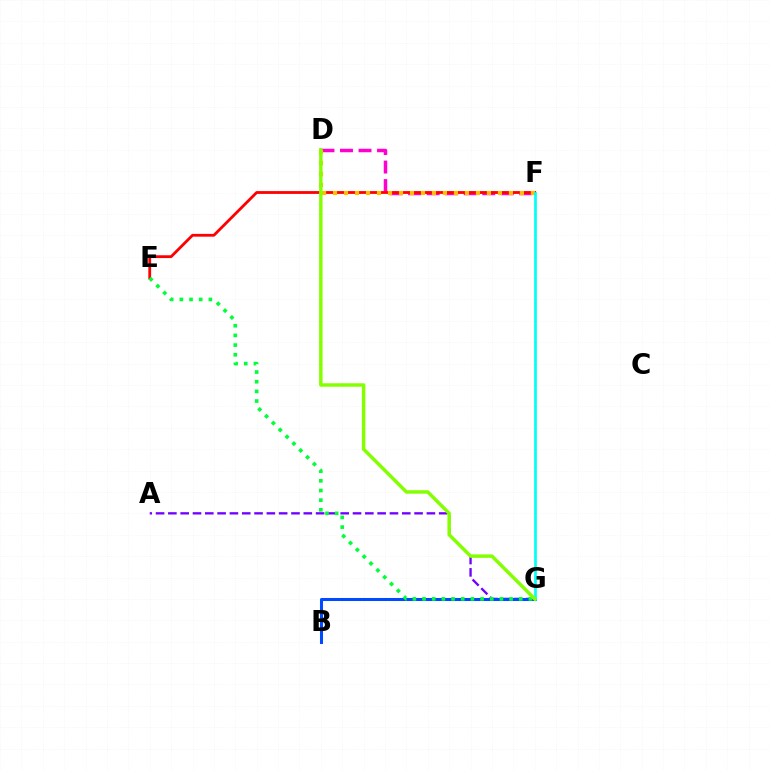{('D', 'F'): [{'color': '#ff00cf', 'line_style': 'dashed', 'thickness': 2.52}, {'color': '#ffbd00', 'line_style': 'dotted', 'thickness': 2.99}], ('A', 'G'): [{'color': '#7200ff', 'line_style': 'dashed', 'thickness': 1.67}], ('B', 'G'): [{'color': '#004bff', 'line_style': 'solid', 'thickness': 2.19}], ('E', 'F'): [{'color': '#ff0000', 'line_style': 'solid', 'thickness': 2.02}], ('E', 'G'): [{'color': '#00ff39', 'line_style': 'dotted', 'thickness': 2.63}], ('F', 'G'): [{'color': '#00fff6', 'line_style': 'solid', 'thickness': 1.94}], ('D', 'G'): [{'color': '#84ff00', 'line_style': 'solid', 'thickness': 2.49}]}